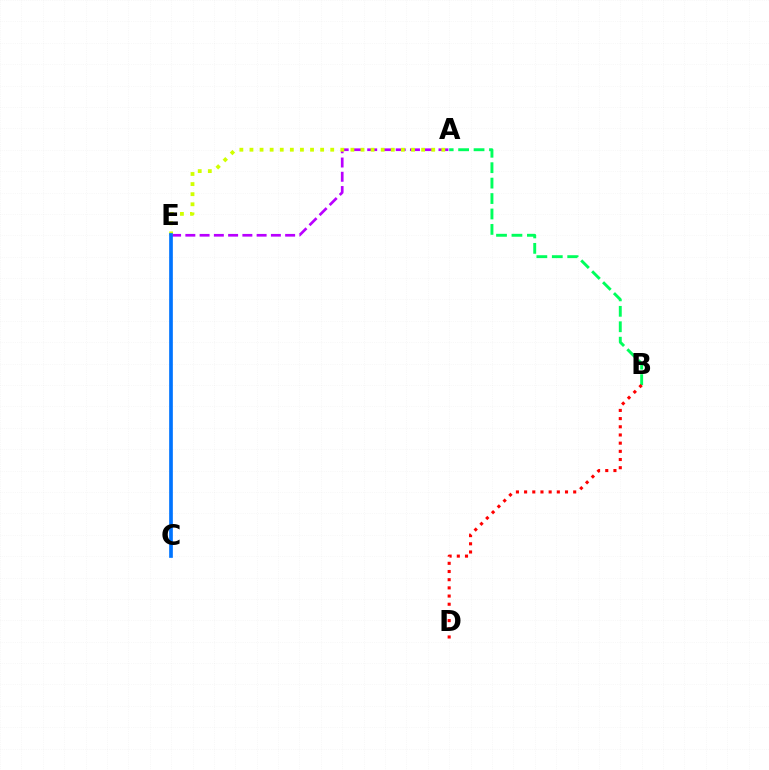{('A', 'E'): [{'color': '#b900ff', 'line_style': 'dashed', 'thickness': 1.94}, {'color': '#d1ff00', 'line_style': 'dotted', 'thickness': 2.74}], ('A', 'B'): [{'color': '#00ff5c', 'line_style': 'dashed', 'thickness': 2.1}], ('B', 'D'): [{'color': '#ff0000', 'line_style': 'dotted', 'thickness': 2.22}], ('C', 'E'): [{'color': '#0074ff', 'line_style': 'solid', 'thickness': 2.65}]}